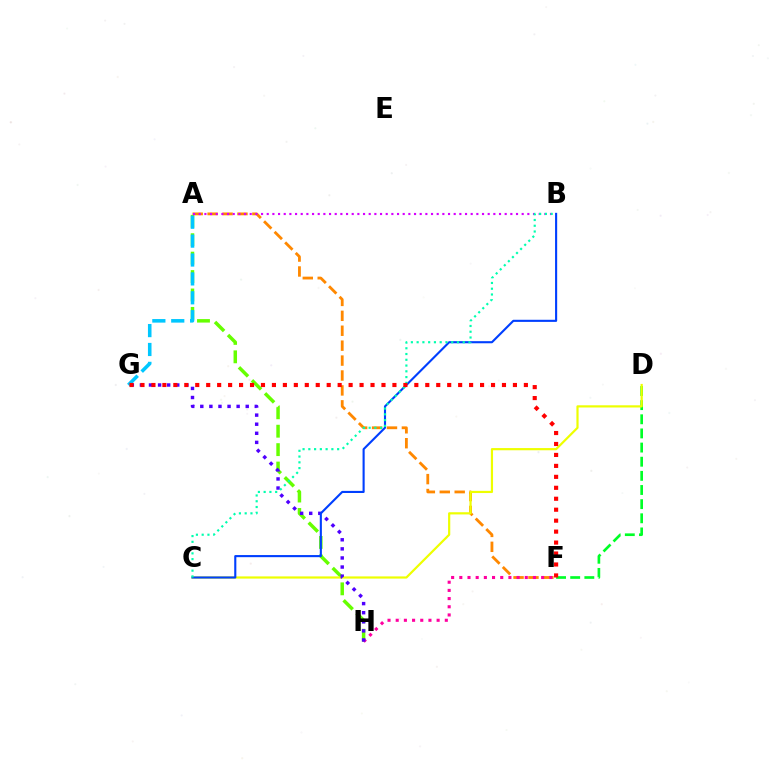{('D', 'F'): [{'color': '#00ff27', 'line_style': 'dashed', 'thickness': 1.92}], ('A', 'H'): [{'color': '#66ff00', 'line_style': 'dashed', 'thickness': 2.5}], ('A', 'F'): [{'color': '#ff8800', 'line_style': 'dashed', 'thickness': 2.03}], ('A', 'G'): [{'color': '#00c7ff', 'line_style': 'dashed', 'thickness': 2.57}], ('C', 'D'): [{'color': '#eeff00', 'line_style': 'solid', 'thickness': 1.58}], ('F', 'H'): [{'color': '#ff00a0', 'line_style': 'dotted', 'thickness': 2.22}], ('G', 'H'): [{'color': '#4f00ff', 'line_style': 'dotted', 'thickness': 2.47}], ('A', 'B'): [{'color': '#d600ff', 'line_style': 'dotted', 'thickness': 1.54}], ('B', 'C'): [{'color': '#003fff', 'line_style': 'solid', 'thickness': 1.52}, {'color': '#00ffaf', 'line_style': 'dotted', 'thickness': 1.57}], ('F', 'G'): [{'color': '#ff0000', 'line_style': 'dotted', 'thickness': 2.98}]}